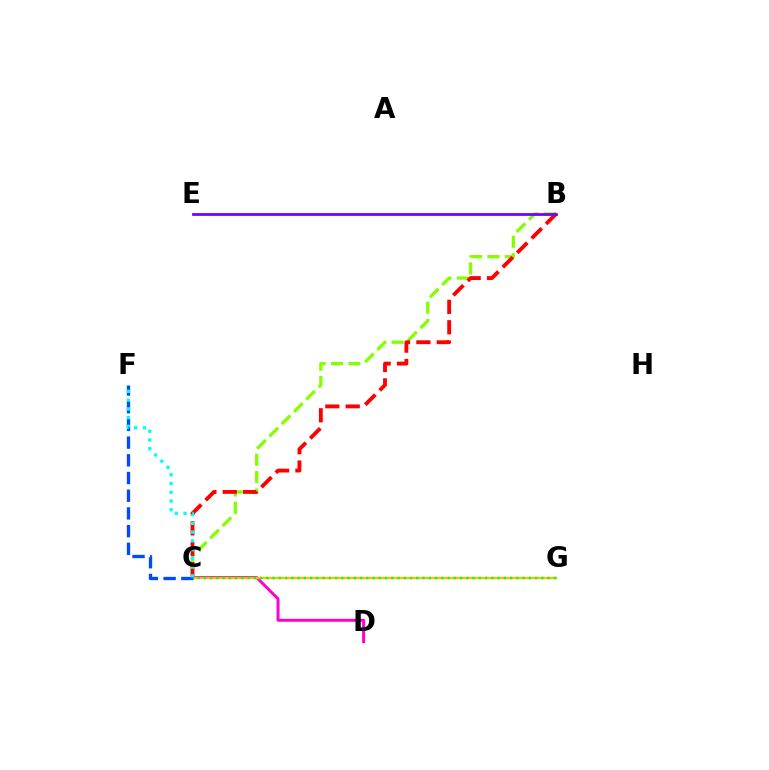{('C', 'D'): [{'color': '#ff00cf', 'line_style': 'solid', 'thickness': 2.15}], ('B', 'C'): [{'color': '#84ff00', 'line_style': 'dashed', 'thickness': 2.36}, {'color': '#ff0000', 'line_style': 'dashed', 'thickness': 2.77}], ('C', 'G'): [{'color': '#ffbd00', 'line_style': 'solid', 'thickness': 1.75}, {'color': '#00ff39', 'line_style': 'dotted', 'thickness': 1.7}], ('C', 'F'): [{'color': '#004bff', 'line_style': 'dashed', 'thickness': 2.4}, {'color': '#00fff6', 'line_style': 'dotted', 'thickness': 2.38}], ('B', 'E'): [{'color': '#7200ff', 'line_style': 'solid', 'thickness': 1.98}]}